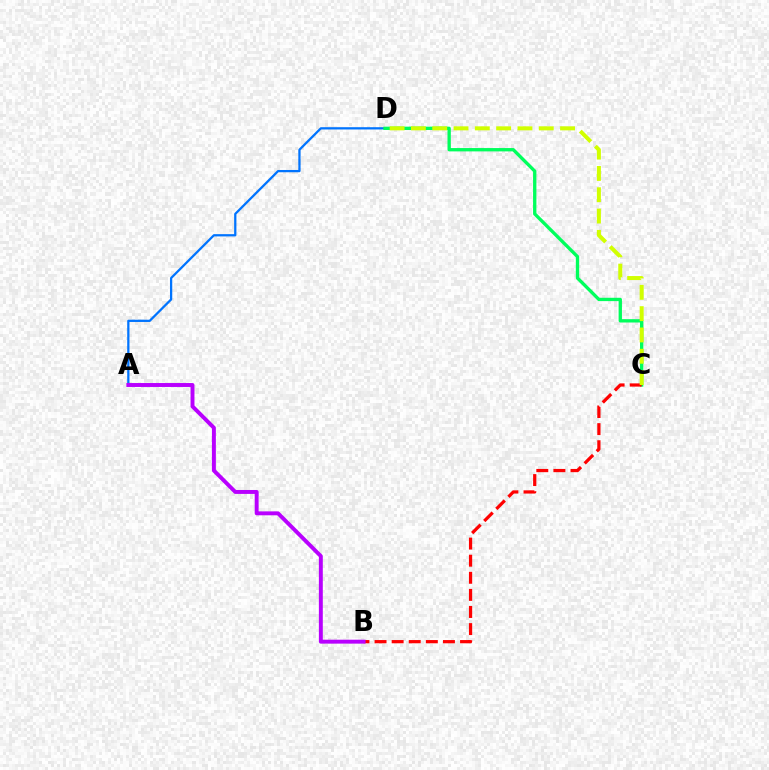{('A', 'D'): [{'color': '#0074ff', 'line_style': 'solid', 'thickness': 1.63}], ('C', 'D'): [{'color': '#00ff5c', 'line_style': 'solid', 'thickness': 2.4}, {'color': '#d1ff00', 'line_style': 'dashed', 'thickness': 2.89}], ('B', 'C'): [{'color': '#ff0000', 'line_style': 'dashed', 'thickness': 2.32}], ('A', 'B'): [{'color': '#b900ff', 'line_style': 'solid', 'thickness': 2.83}]}